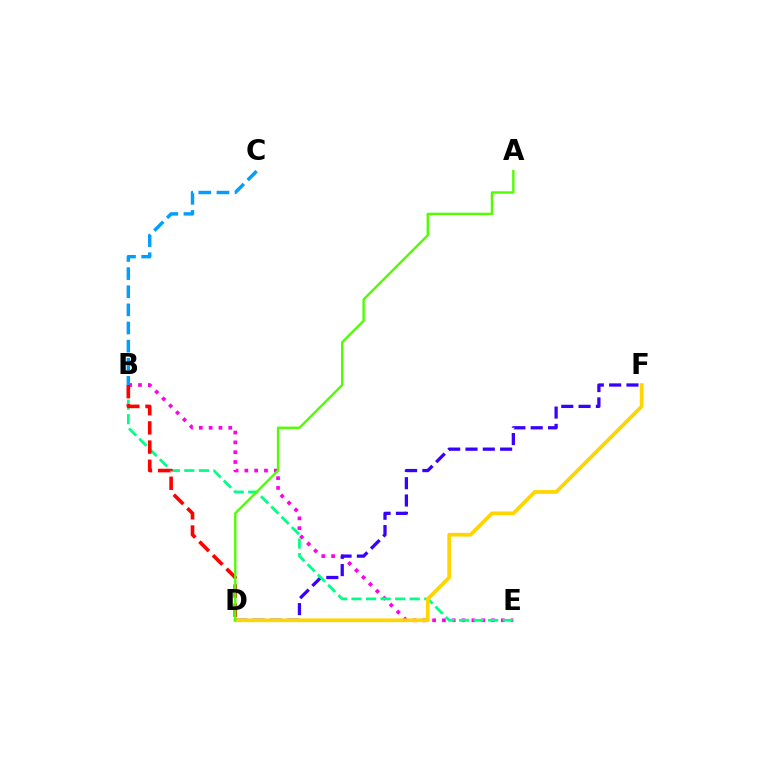{('B', 'E'): [{'color': '#ff00ed', 'line_style': 'dotted', 'thickness': 2.67}, {'color': '#00ff86', 'line_style': 'dashed', 'thickness': 1.98}], ('D', 'F'): [{'color': '#3700ff', 'line_style': 'dashed', 'thickness': 2.35}, {'color': '#ffd500', 'line_style': 'solid', 'thickness': 2.68}], ('B', 'D'): [{'color': '#ff0000', 'line_style': 'dashed', 'thickness': 2.61}], ('A', 'D'): [{'color': '#4fff00', 'line_style': 'solid', 'thickness': 1.72}], ('B', 'C'): [{'color': '#009eff', 'line_style': 'dashed', 'thickness': 2.46}]}